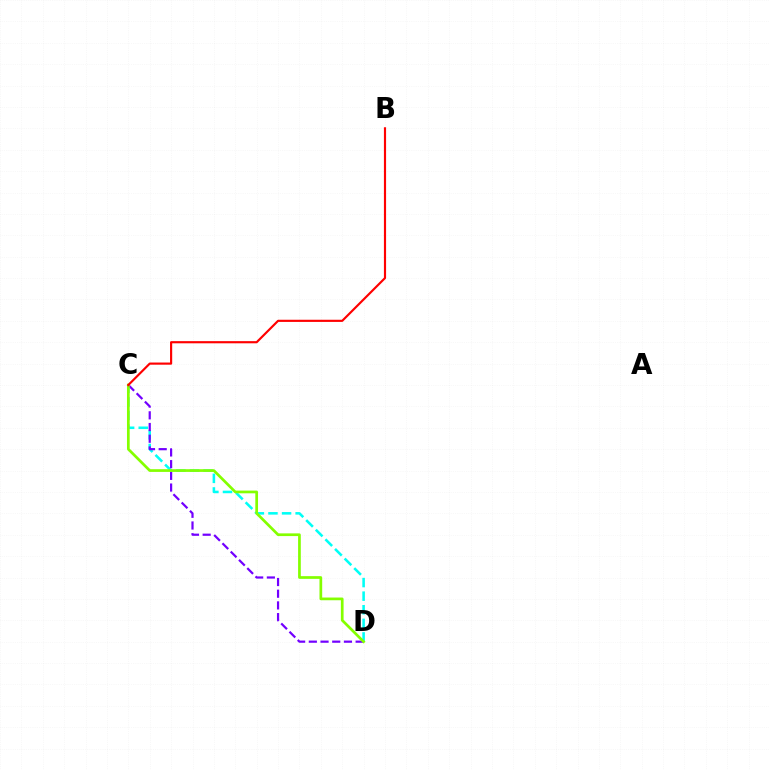{('C', 'D'): [{'color': '#00fff6', 'line_style': 'dashed', 'thickness': 1.85}, {'color': '#7200ff', 'line_style': 'dashed', 'thickness': 1.59}, {'color': '#84ff00', 'line_style': 'solid', 'thickness': 1.95}], ('B', 'C'): [{'color': '#ff0000', 'line_style': 'solid', 'thickness': 1.56}]}